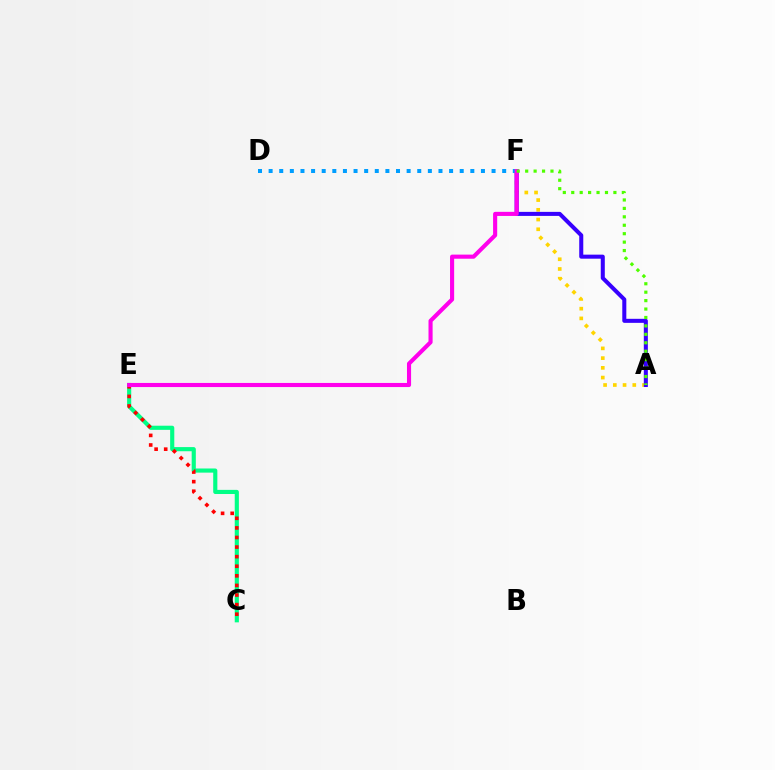{('A', 'F'): [{'color': '#ffd500', 'line_style': 'dotted', 'thickness': 2.64}, {'color': '#3700ff', 'line_style': 'solid', 'thickness': 2.91}, {'color': '#4fff00', 'line_style': 'dotted', 'thickness': 2.29}], ('C', 'E'): [{'color': '#00ff86', 'line_style': 'solid', 'thickness': 2.98}, {'color': '#ff0000', 'line_style': 'dotted', 'thickness': 2.61}], ('D', 'F'): [{'color': '#009eff', 'line_style': 'dotted', 'thickness': 2.88}], ('E', 'F'): [{'color': '#ff00ed', 'line_style': 'solid', 'thickness': 2.95}]}